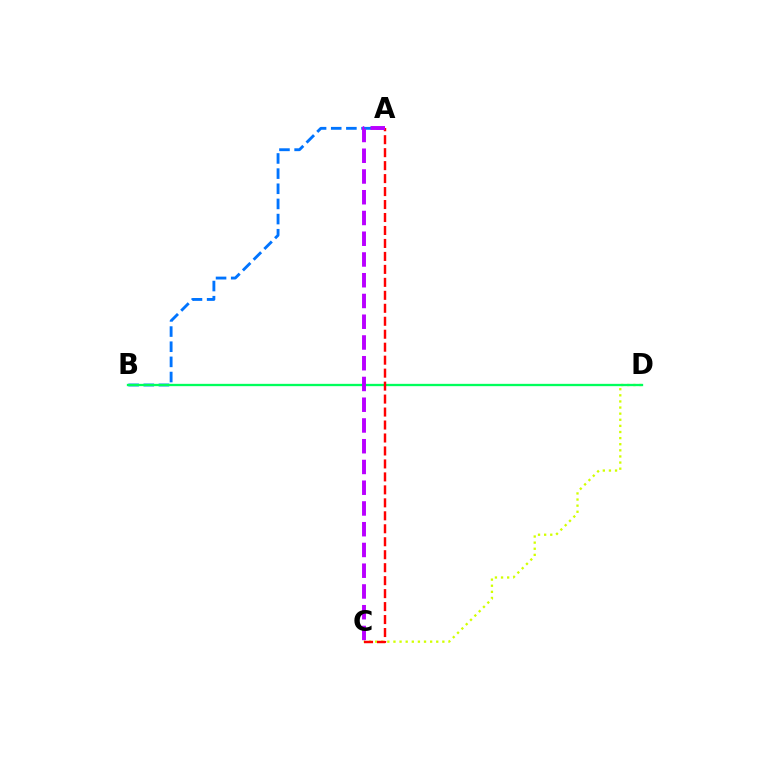{('A', 'B'): [{'color': '#0074ff', 'line_style': 'dashed', 'thickness': 2.06}], ('C', 'D'): [{'color': '#d1ff00', 'line_style': 'dotted', 'thickness': 1.66}], ('B', 'D'): [{'color': '#00ff5c', 'line_style': 'solid', 'thickness': 1.67}], ('A', 'C'): [{'color': '#ff0000', 'line_style': 'dashed', 'thickness': 1.76}, {'color': '#b900ff', 'line_style': 'dashed', 'thickness': 2.82}]}